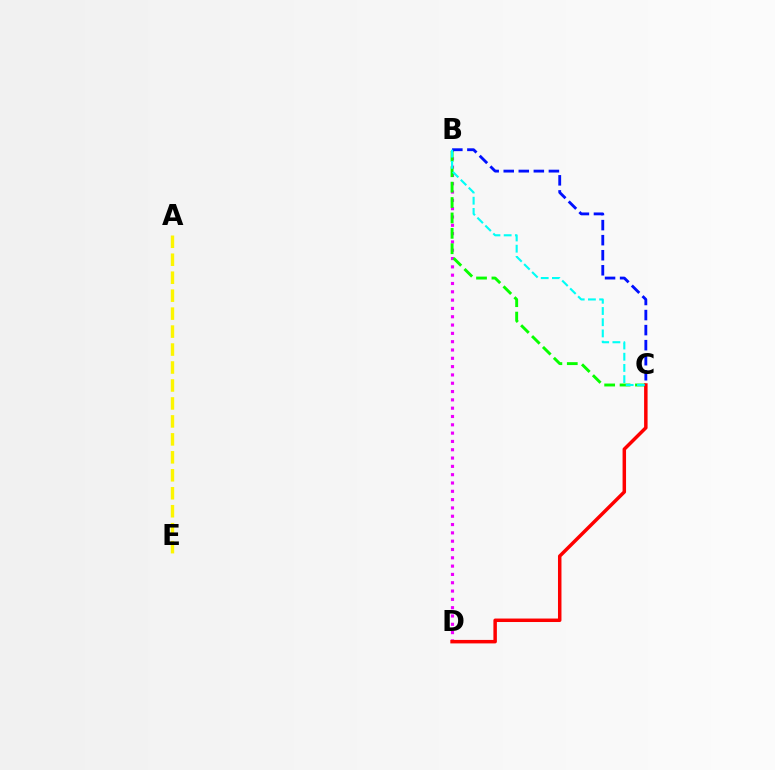{('B', 'D'): [{'color': '#ee00ff', 'line_style': 'dotted', 'thickness': 2.26}], ('B', 'C'): [{'color': '#08ff00', 'line_style': 'dashed', 'thickness': 2.09}, {'color': '#0010ff', 'line_style': 'dashed', 'thickness': 2.05}, {'color': '#00fff6', 'line_style': 'dashed', 'thickness': 1.52}], ('C', 'D'): [{'color': '#ff0000', 'line_style': 'solid', 'thickness': 2.51}], ('A', 'E'): [{'color': '#fcf500', 'line_style': 'dashed', 'thickness': 2.44}]}